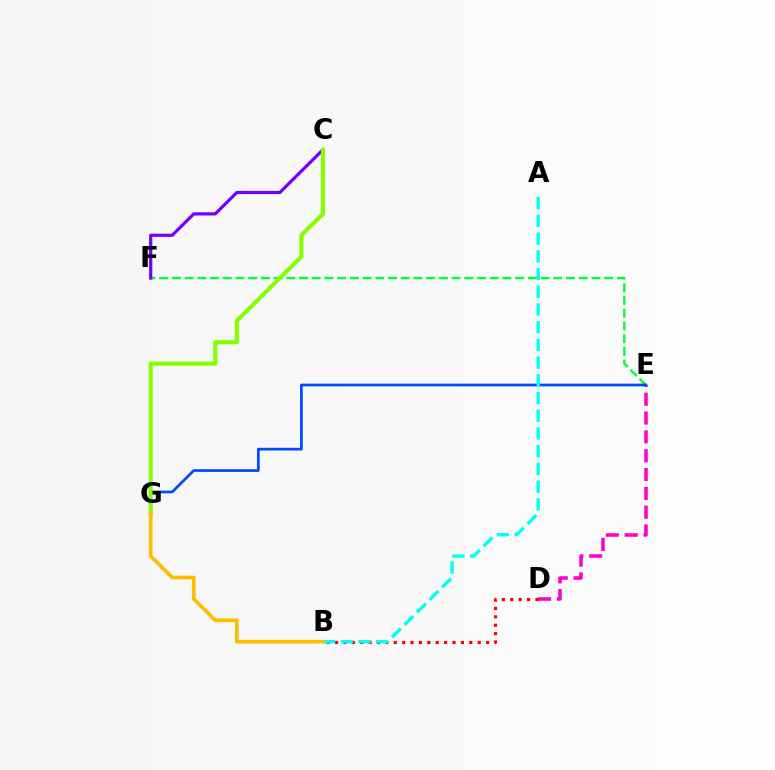{('E', 'F'): [{'color': '#00ff39', 'line_style': 'dashed', 'thickness': 1.73}], ('D', 'E'): [{'color': '#ff00cf', 'line_style': 'dashed', 'thickness': 2.56}], ('C', 'F'): [{'color': '#7200ff', 'line_style': 'solid', 'thickness': 2.31}], ('E', 'G'): [{'color': '#004bff', 'line_style': 'solid', 'thickness': 1.96}], ('C', 'G'): [{'color': '#84ff00', 'line_style': 'solid', 'thickness': 2.96}], ('B', 'D'): [{'color': '#ff0000', 'line_style': 'dotted', 'thickness': 2.28}], ('A', 'B'): [{'color': '#00fff6', 'line_style': 'dashed', 'thickness': 2.41}], ('B', 'G'): [{'color': '#ffbd00', 'line_style': 'solid', 'thickness': 2.66}]}